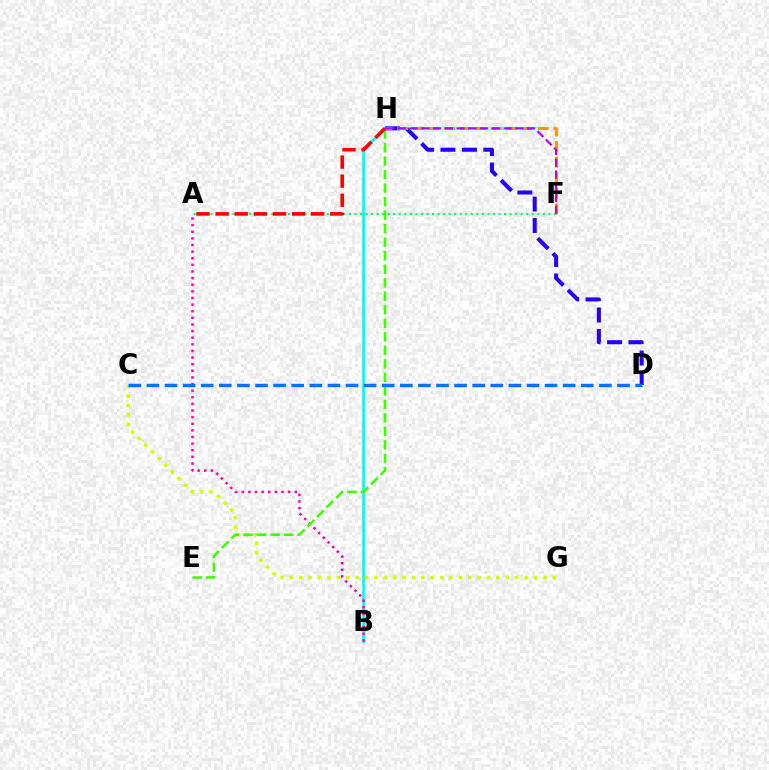{('B', 'H'): [{'color': '#00fff6', 'line_style': 'solid', 'thickness': 2.09}], ('C', 'G'): [{'color': '#d1ff00', 'line_style': 'dotted', 'thickness': 2.55}], ('A', 'B'): [{'color': '#ff00ac', 'line_style': 'dotted', 'thickness': 1.8}], ('A', 'F'): [{'color': '#00ff5c', 'line_style': 'dotted', 'thickness': 1.51}], ('D', 'H'): [{'color': '#2500ff', 'line_style': 'dashed', 'thickness': 2.91}], ('E', 'H'): [{'color': '#3dff00', 'line_style': 'dashed', 'thickness': 1.84}], ('F', 'H'): [{'color': '#ff9400', 'line_style': 'dashed', 'thickness': 2.12}, {'color': '#b900ff', 'line_style': 'dashed', 'thickness': 1.6}], ('A', 'H'): [{'color': '#ff0000', 'line_style': 'dashed', 'thickness': 2.6}], ('C', 'D'): [{'color': '#0074ff', 'line_style': 'dashed', 'thickness': 2.46}]}